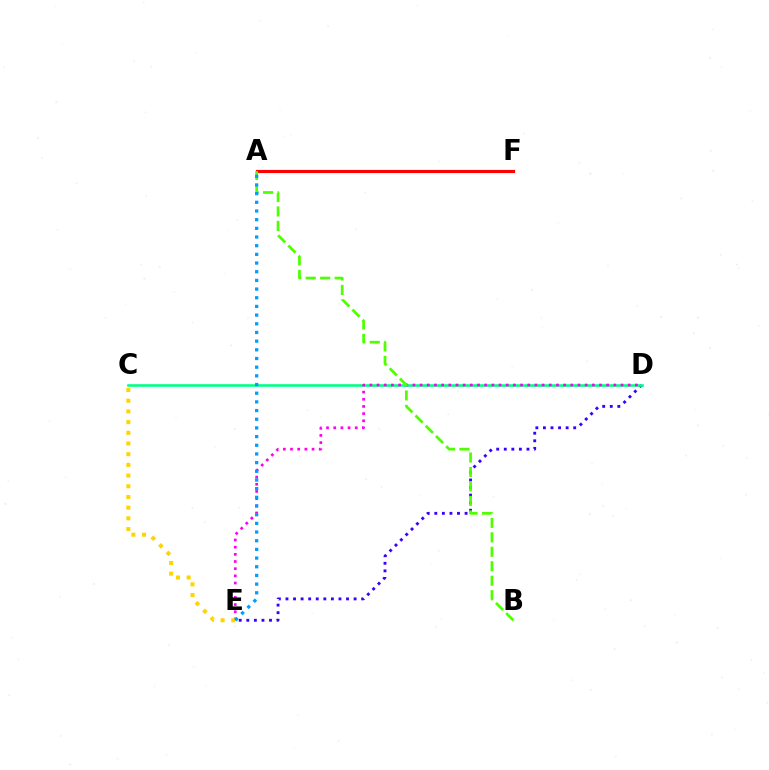{('D', 'E'): [{'color': '#3700ff', 'line_style': 'dotted', 'thickness': 2.06}, {'color': '#ff00ed', 'line_style': 'dotted', 'thickness': 1.95}], ('C', 'D'): [{'color': '#00ff86', 'line_style': 'solid', 'thickness': 1.87}], ('A', 'F'): [{'color': '#ff0000', 'line_style': 'solid', 'thickness': 2.26}], ('C', 'E'): [{'color': '#ffd500', 'line_style': 'dotted', 'thickness': 2.91}], ('A', 'B'): [{'color': '#4fff00', 'line_style': 'dashed', 'thickness': 1.96}], ('A', 'E'): [{'color': '#009eff', 'line_style': 'dotted', 'thickness': 2.36}]}